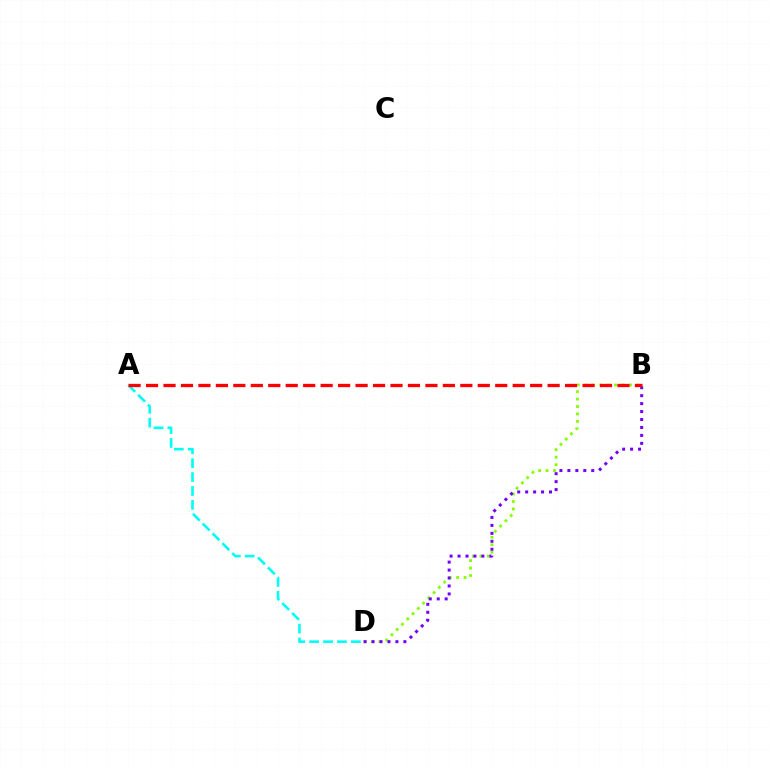{('A', 'D'): [{'color': '#00fff6', 'line_style': 'dashed', 'thickness': 1.89}], ('B', 'D'): [{'color': '#84ff00', 'line_style': 'dotted', 'thickness': 2.02}, {'color': '#7200ff', 'line_style': 'dotted', 'thickness': 2.16}], ('A', 'B'): [{'color': '#ff0000', 'line_style': 'dashed', 'thickness': 2.37}]}